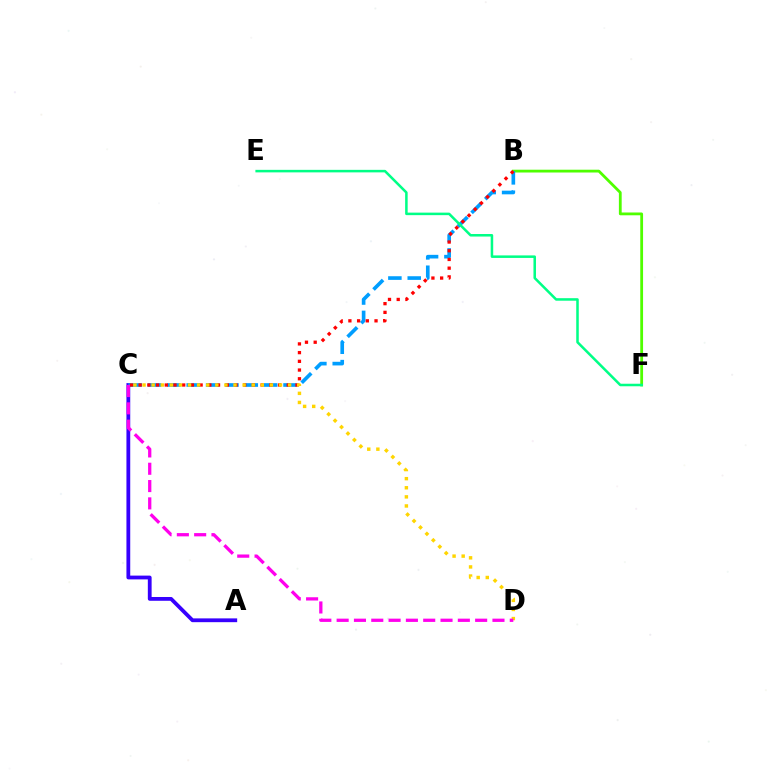{('B', 'F'): [{'color': '#4fff00', 'line_style': 'solid', 'thickness': 2.01}], ('A', 'C'): [{'color': '#3700ff', 'line_style': 'solid', 'thickness': 2.73}], ('B', 'C'): [{'color': '#009eff', 'line_style': 'dashed', 'thickness': 2.63}, {'color': '#ff0000', 'line_style': 'dotted', 'thickness': 2.37}], ('C', 'D'): [{'color': '#ffd500', 'line_style': 'dotted', 'thickness': 2.47}, {'color': '#ff00ed', 'line_style': 'dashed', 'thickness': 2.35}], ('E', 'F'): [{'color': '#00ff86', 'line_style': 'solid', 'thickness': 1.82}]}